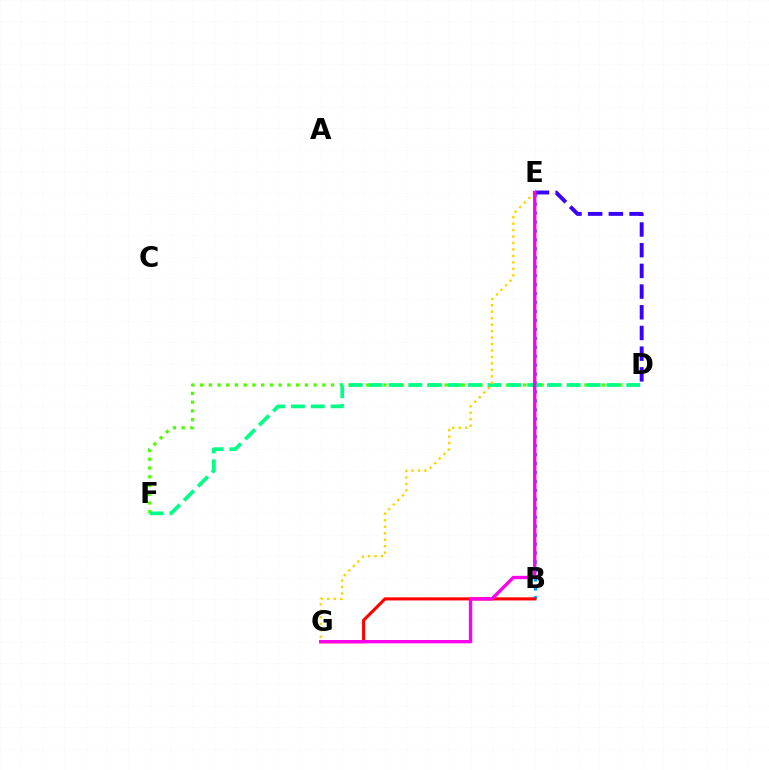{('B', 'E'): [{'color': '#009eff', 'line_style': 'dotted', 'thickness': 2.43}], ('D', 'E'): [{'color': '#3700ff', 'line_style': 'dashed', 'thickness': 2.81}], ('B', 'G'): [{'color': '#ff0000', 'line_style': 'solid', 'thickness': 2.23}], ('D', 'F'): [{'color': '#4fff00', 'line_style': 'dotted', 'thickness': 2.37}, {'color': '#00ff86', 'line_style': 'dashed', 'thickness': 2.69}], ('E', 'G'): [{'color': '#ffd500', 'line_style': 'dotted', 'thickness': 1.76}, {'color': '#ff00ed', 'line_style': 'solid', 'thickness': 2.41}]}